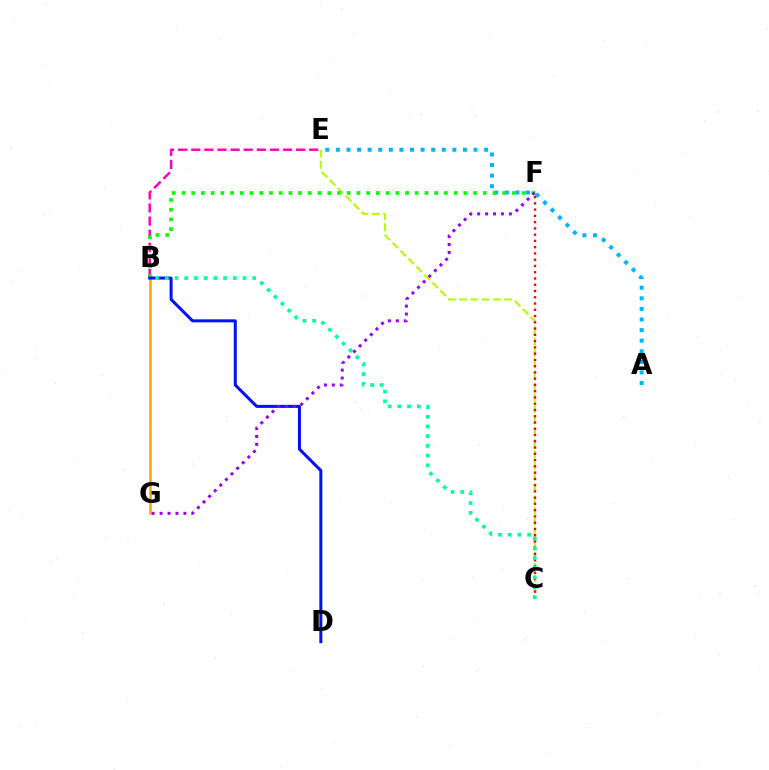{('C', 'E'): [{'color': '#b3ff00', 'line_style': 'dashed', 'thickness': 1.53}], ('A', 'E'): [{'color': '#00b5ff', 'line_style': 'dotted', 'thickness': 2.88}], ('B', 'G'): [{'color': '#ffa500', 'line_style': 'solid', 'thickness': 1.84}], ('B', 'E'): [{'color': '#ff00bd', 'line_style': 'dashed', 'thickness': 1.78}], ('B', 'F'): [{'color': '#08ff00', 'line_style': 'dotted', 'thickness': 2.64}], ('B', 'D'): [{'color': '#0010ff', 'line_style': 'solid', 'thickness': 2.16}], ('C', 'F'): [{'color': '#ff0000', 'line_style': 'dotted', 'thickness': 1.7}], ('B', 'C'): [{'color': '#00ff9d', 'line_style': 'dotted', 'thickness': 2.64}], ('F', 'G'): [{'color': '#9b00ff', 'line_style': 'dotted', 'thickness': 2.15}]}